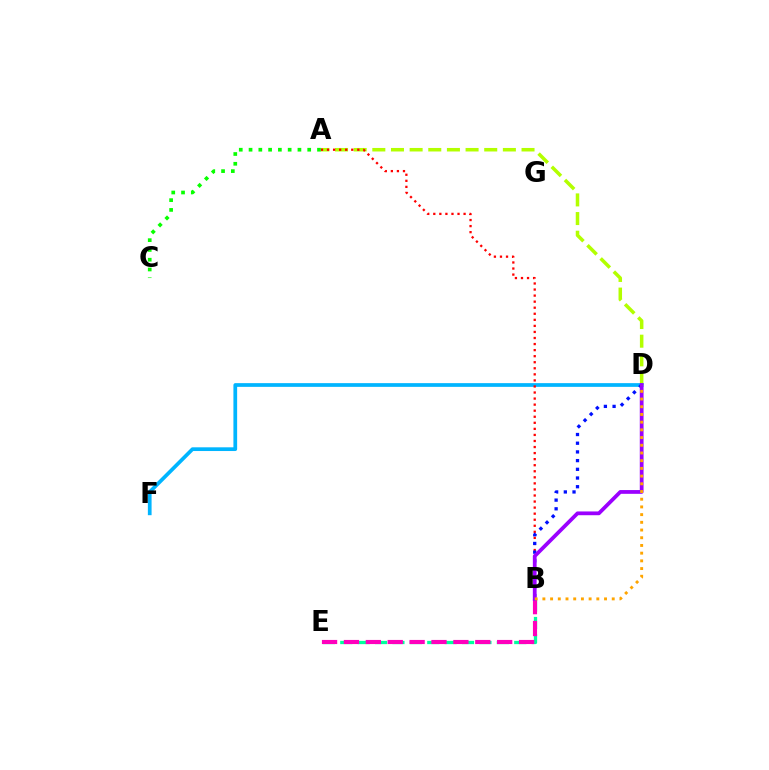{('B', 'E'): [{'color': '#00ff9d', 'line_style': 'dashed', 'thickness': 2.36}, {'color': '#ff00bd', 'line_style': 'dashed', 'thickness': 2.97}], ('A', 'D'): [{'color': '#b3ff00', 'line_style': 'dashed', 'thickness': 2.53}], ('D', 'F'): [{'color': '#00b5ff', 'line_style': 'solid', 'thickness': 2.68}], ('A', 'B'): [{'color': '#ff0000', 'line_style': 'dotted', 'thickness': 1.65}], ('B', 'D'): [{'color': '#0010ff', 'line_style': 'dotted', 'thickness': 2.36}, {'color': '#9b00ff', 'line_style': 'solid', 'thickness': 2.71}, {'color': '#ffa500', 'line_style': 'dotted', 'thickness': 2.09}], ('A', 'C'): [{'color': '#08ff00', 'line_style': 'dotted', 'thickness': 2.66}]}